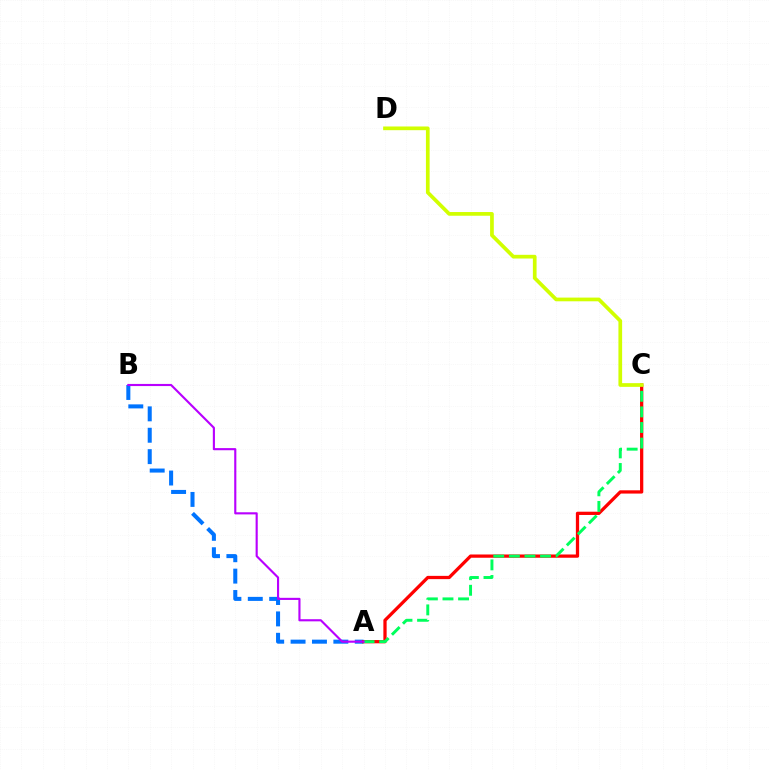{('A', 'B'): [{'color': '#0074ff', 'line_style': 'dashed', 'thickness': 2.91}, {'color': '#b900ff', 'line_style': 'solid', 'thickness': 1.53}], ('A', 'C'): [{'color': '#ff0000', 'line_style': 'solid', 'thickness': 2.35}, {'color': '#00ff5c', 'line_style': 'dashed', 'thickness': 2.12}], ('C', 'D'): [{'color': '#d1ff00', 'line_style': 'solid', 'thickness': 2.67}]}